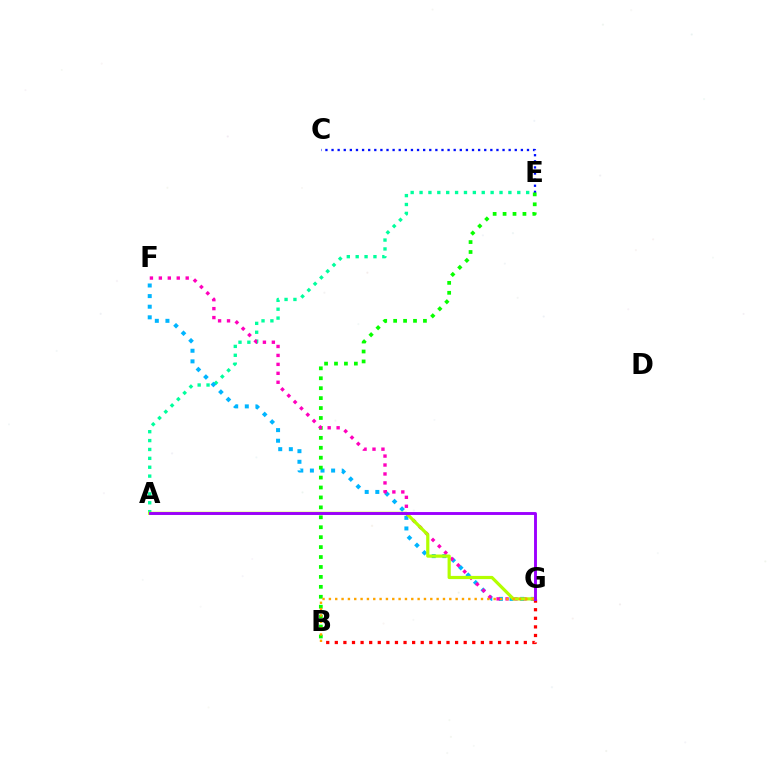{('A', 'E'): [{'color': '#00ff9d', 'line_style': 'dotted', 'thickness': 2.41}], ('F', 'G'): [{'color': '#00b5ff', 'line_style': 'dotted', 'thickness': 2.88}, {'color': '#ff00bd', 'line_style': 'dotted', 'thickness': 2.43}], ('C', 'E'): [{'color': '#0010ff', 'line_style': 'dotted', 'thickness': 1.66}], ('B', 'E'): [{'color': '#08ff00', 'line_style': 'dotted', 'thickness': 2.7}], ('A', 'G'): [{'color': '#b3ff00', 'line_style': 'solid', 'thickness': 2.29}, {'color': '#9b00ff', 'line_style': 'solid', 'thickness': 2.08}], ('B', 'G'): [{'color': '#ffa500', 'line_style': 'dotted', 'thickness': 1.72}, {'color': '#ff0000', 'line_style': 'dotted', 'thickness': 2.33}]}